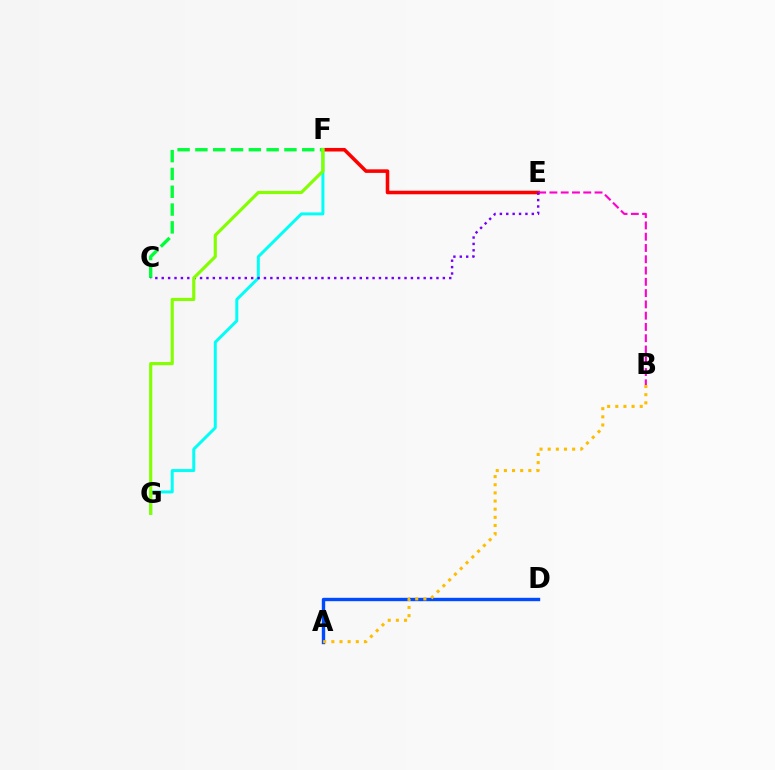{('E', 'F'): [{'color': '#ff0000', 'line_style': 'solid', 'thickness': 2.56}], ('A', 'D'): [{'color': '#004bff', 'line_style': 'solid', 'thickness': 2.44}], ('B', 'E'): [{'color': '#ff00cf', 'line_style': 'dashed', 'thickness': 1.53}], ('F', 'G'): [{'color': '#00fff6', 'line_style': 'solid', 'thickness': 2.14}, {'color': '#84ff00', 'line_style': 'solid', 'thickness': 2.27}], ('C', 'F'): [{'color': '#00ff39', 'line_style': 'dashed', 'thickness': 2.42}], ('A', 'B'): [{'color': '#ffbd00', 'line_style': 'dotted', 'thickness': 2.21}], ('C', 'E'): [{'color': '#7200ff', 'line_style': 'dotted', 'thickness': 1.74}]}